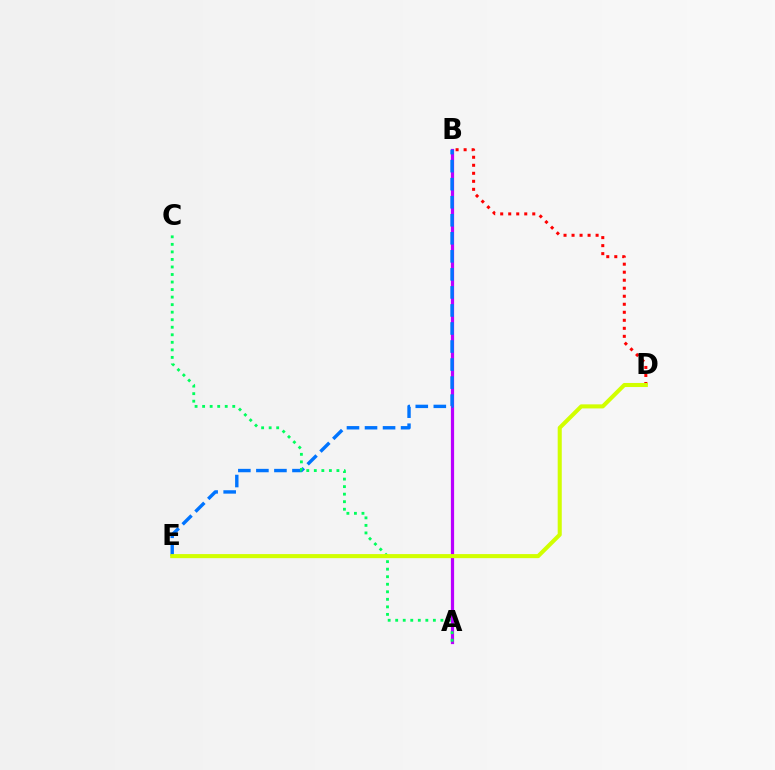{('A', 'B'): [{'color': '#b900ff', 'line_style': 'solid', 'thickness': 2.32}], ('B', 'E'): [{'color': '#0074ff', 'line_style': 'dashed', 'thickness': 2.45}], ('A', 'C'): [{'color': '#00ff5c', 'line_style': 'dotted', 'thickness': 2.05}], ('B', 'D'): [{'color': '#ff0000', 'line_style': 'dotted', 'thickness': 2.18}], ('D', 'E'): [{'color': '#d1ff00', 'line_style': 'solid', 'thickness': 2.92}]}